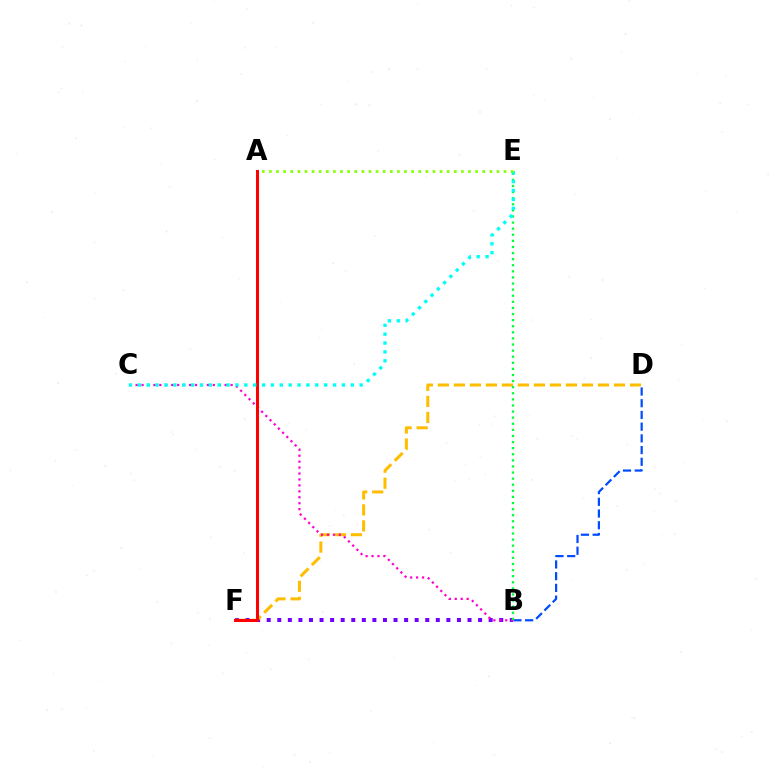{('B', 'D'): [{'color': '#004bff', 'line_style': 'dashed', 'thickness': 1.59}], ('B', 'F'): [{'color': '#7200ff', 'line_style': 'dotted', 'thickness': 2.87}], ('D', 'F'): [{'color': '#ffbd00', 'line_style': 'dashed', 'thickness': 2.17}], ('B', 'C'): [{'color': '#ff00cf', 'line_style': 'dotted', 'thickness': 1.61}], ('B', 'E'): [{'color': '#00ff39', 'line_style': 'dotted', 'thickness': 1.66}], ('A', 'F'): [{'color': '#ff0000', 'line_style': 'solid', 'thickness': 2.18}], ('C', 'E'): [{'color': '#00fff6', 'line_style': 'dotted', 'thickness': 2.41}], ('A', 'E'): [{'color': '#84ff00', 'line_style': 'dotted', 'thickness': 1.93}]}